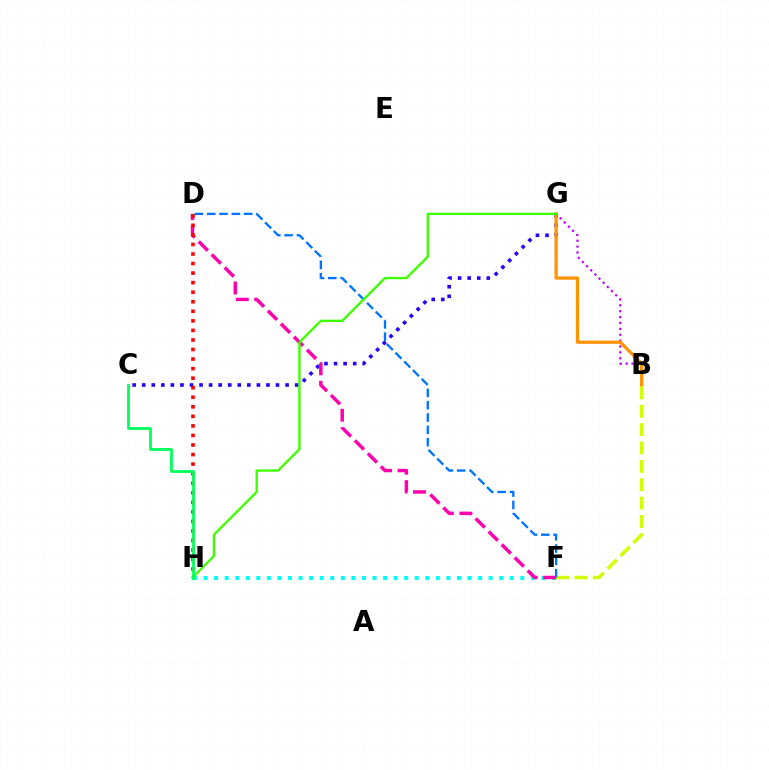{('C', 'G'): [{'color': '#2500ff', 'line_style': 'dotted', 'thickness': 2.6}], ('F', 'H'): [{'color': '#00fff6', 'line_style': 'dotted', 'thickness': 2.87}], ('D', 'F'): [{'color': '#ff00ac', 'line_style': 'dashed', 'thickness': 2.5}, {'color': '#0074ff', 'line_style': 'dashed', 'thickness': 1.67}], ('B', 'G'): [{'color': '#b900ff', 'line_style': 'dotted', 'thickness': 1.6}, {'color': '#ff9400', 'line_style': 'solid', 'thickness': 2.34}], ('D', 'H'): [{'color': '#ff0000', 'line_style': 'dotted', 'thickness': 2.59}], ('B', 'F'): [{'color': '#d1ff00', 'line_style': 'dashed', 'thickness': 2.49}], ('G', 'H'): [{'color': '#3dff00', 'line_style': 'solid', 'thickness': 1.69}], ('C', 'H'): [{'color': '#00ff5c', 'line_style': 'solid', 'thickness': 2.0}]}